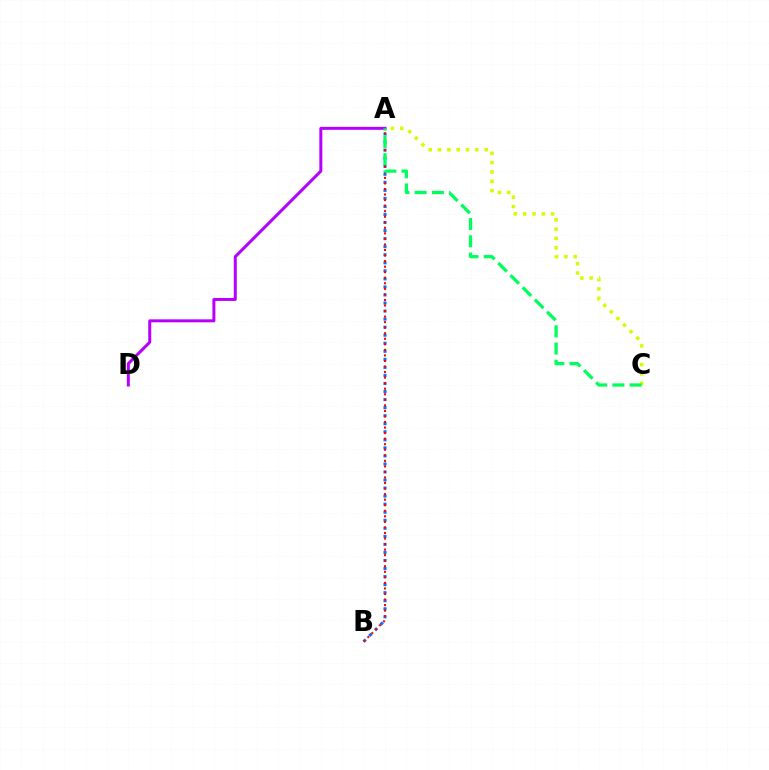{('A', 'D'): [{'color': '#b900ff', 'line_style': 'solid', 'thickness': 2.16}], ('A', 'B'): [{'color': '#0074ff', 'line_style': 'dotted', 'thickness': 2.19}, {'color': '#ff0000', 'line_style': 'dotted', 'thickness': 1.51}], ('A', 'C'): [{'color': '#d1ff00', 'line_style': 'dotted', 'thickness': 2.54}, {'color': '#00ff5c', 'line_style': 'dashed', 'thickness': 2.34}]}